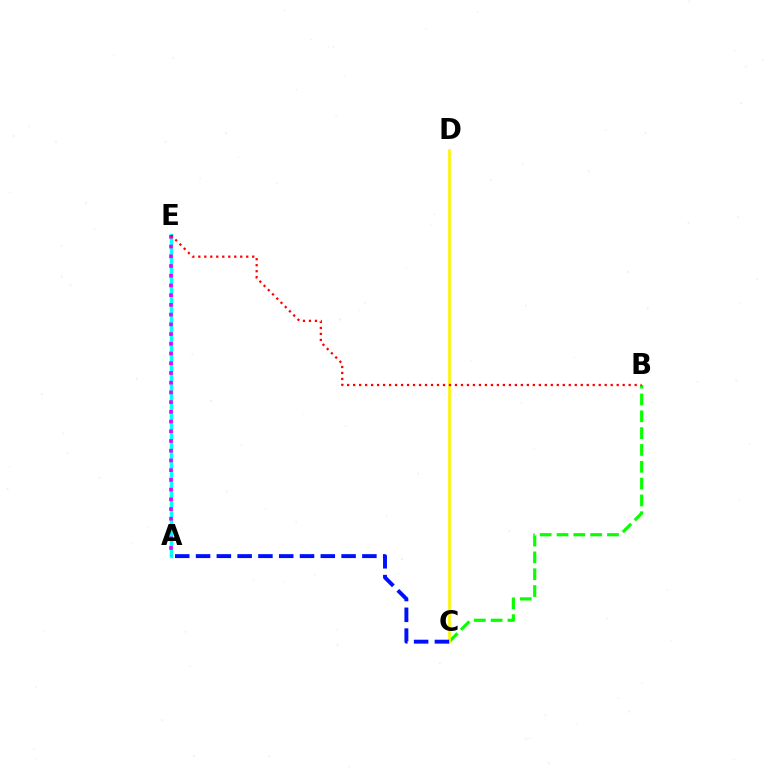{('B', 'C'): [{'color': '#08ff00', 'line_style': 'dashed', 'thickness': 2.29}], ('A', 'E'): [{'color': '#00fff6', 'line_style': 'solid', 'thickness': 2.43}, {'color': '#ee00ff', 'line_style': 'dotted', 'thickness': 2.64}], ('C', 'D'): [{'color': '#fcf500', 'line_style': 'solid', 'thickness': 1.91}], ('B', 'E'): [{'color': '#ff0000', 'line_style': 'dotted', 'thickness': 1.63}], ('A', 'C'): [{'color': '#0010ff', 'line_style': 'dashed', 'thickness': 2.82}]}